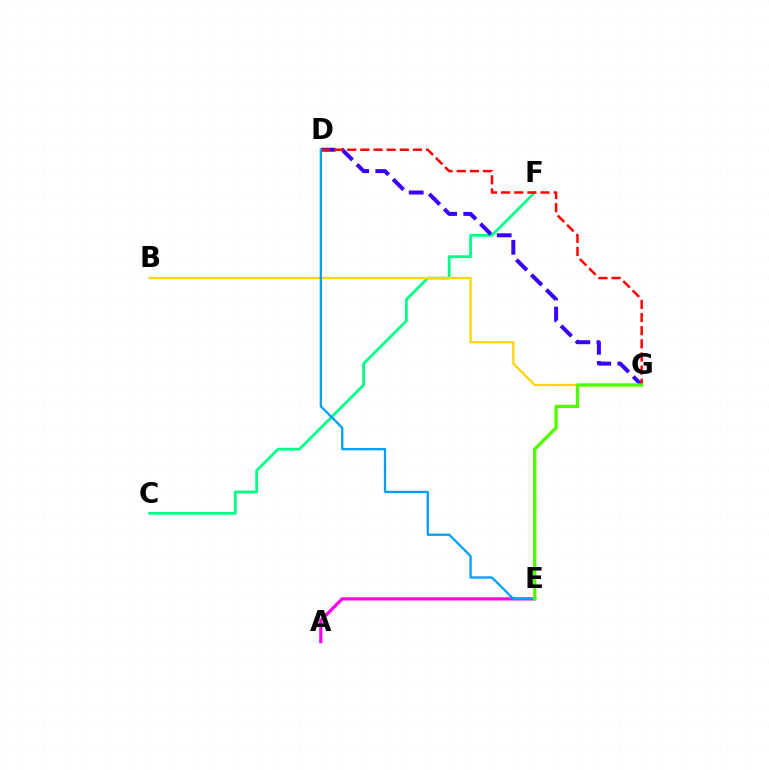{('C', 'F'): [{'color': '#00ff86', 'line_style': 'solid', 'thickness': 2.0}], ('D', 'G'): [{'color': '#3700ff', 'line_style': 'dashed', 'thickness': 2.87}, {'color': '#ff0000', 'line_style': 'dashed', 'thickness': 1.79}], ('A', 'E'): [{'color': '#ff00ed', 'line_style': 'solid', 'thickness': 2.3}], ('B', 'G'): [{'color': '#ffd500', 'line_style': 'solid', 'thickness': 1.63}], ('D', 'E'): [{'color': '#009eff', 'line_style': 'solid', 'thickness': 1.64}], ('E', 'G'): [{'color': '#4fff00', 'line_style': 'solid', 'thickness': 2.38}]}